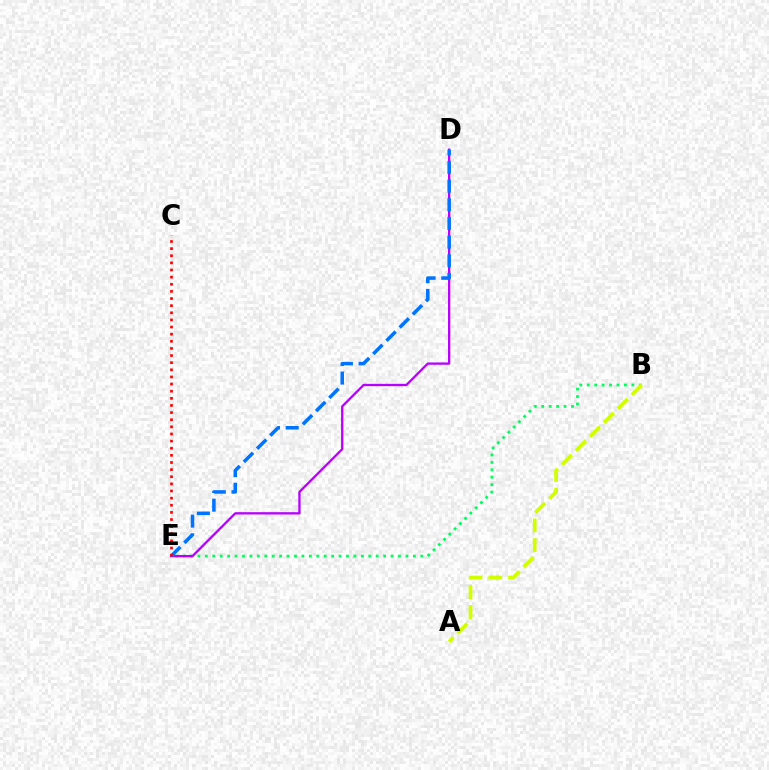{('B', 'E'): [{'color': '#00ff5c', 'line_style': 'dotted', 'thickness': 2.02}], ('D', 'E'): [{'color': '#b900ff', 'line_style': 'solid', 'thickness': 1.66}, {'color': '#0074ff', 'line_style': 'dashed', 'thickness': 2.54}], ('C', 'E'): [{'color': '#ff0000', 'line_style': 'dotted', 'thickness': 1.94}], ('A', 'B'): [{'color': '#d1ff00', 'line_style': 'dashed', 'thickness': 2.68}]}